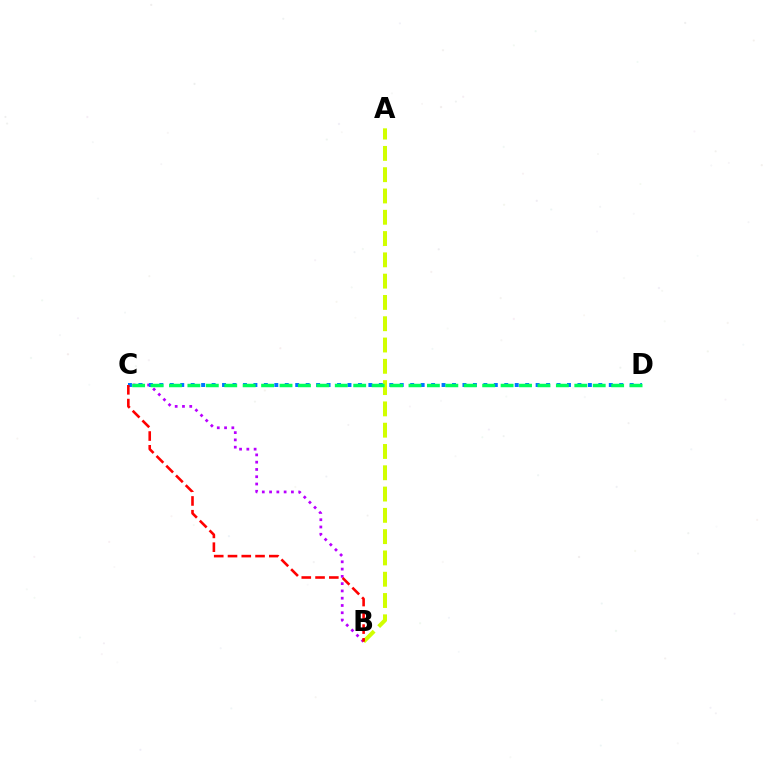{('B', 'C'): [{'color': '#b900ff', 'line_style': 'dotted', 'thickness': 1.98}, {'color': '#ff0000', 'line_style': 'dashed', 'thickness': 1.87}], ('A', 'B'): [{'color': '#d1ff00', 'line_style': 'dashed', 'thickness': 2.89}], ('C', 'D'): [{'color': '#0074ff', 'line_style': 'dotted', 'thickness': 2.84}, {'color': '#00ff5c', 'line_style': 'dashed', 'thickness': 2.5}]}